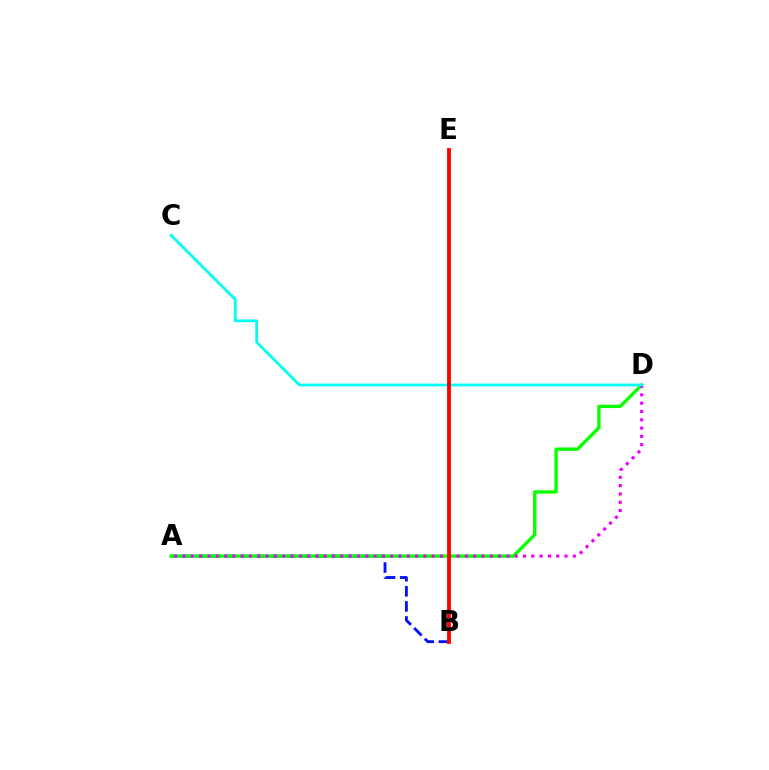{('A', 'B'): [{'color': '#0010ff', 'line_style': 'dashed', 'thickness': 2.05}], ('B', 'E'): [{'color': '#fcf500', 'line_style': 'solid', 'thickness': 1.76}, {'color': '#ff0000', 'line_style': 'solid', 'thickness': 2.75}], ('A', 'D'): [{'color': '#08ff00', 'line_style': 'solid', 'thickness': 2.4}, {'color': '#ee00ff', 'line_style': 'dotted', 'thickness': 2.26}], ('C', 'D'): [{'color': '#00fff6', 'line_style': 'solid', 'thickness': 2.0}]}